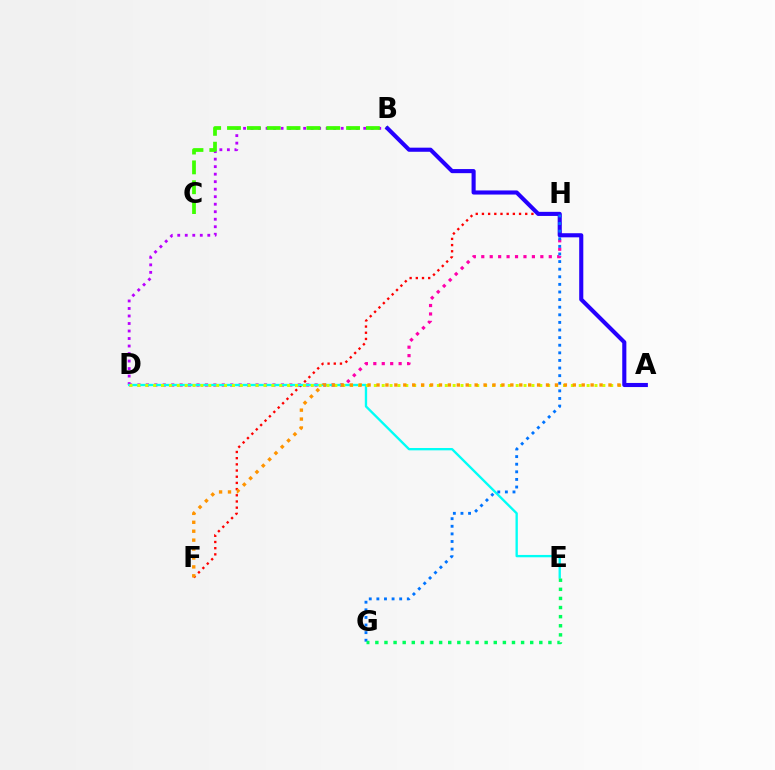{('D', 'H'): [{'color': '#ff00ac', 'line_style': 'dotted', 'thickness': 2.29}], ('F', 'H'): [{'color': '#ff0000', 'line_style': 'dotted', 'thickness': 1.68}], ('B', 'D'): [{'color': '#b900ff', 'line_style': 'dotted', 'thickness': 2.04}], ('D', 'E'): [{'color': '#00fff6', 'line_style': 'solid', 'thickness': 1.69}], ('A', 'D'): [{'color': '#d1ff00', 'line_style': 'dotted', 'thickness': 2.14}], ('B', 'C'): [{'color': '#3dff00', 'line_style': 'dashed', 'thickness': 2.7}], ('A', 'F'): [{'color': '#ff9400', 'line_style': 'dotted', 'thickness': 2.42}], ('A', 'B'): [{'color': '#2500ff', 'line_style': 'solid', 'thickness': 2.96}], ('G', 'H'): [{'color': '#0074ff', 'line_style': 'dotted', 'thickness': 2.07}], ('E', 'G'): [{'color': '#00ff5c', 'line_style': 'dotted', 'thickness': 2.47}]}